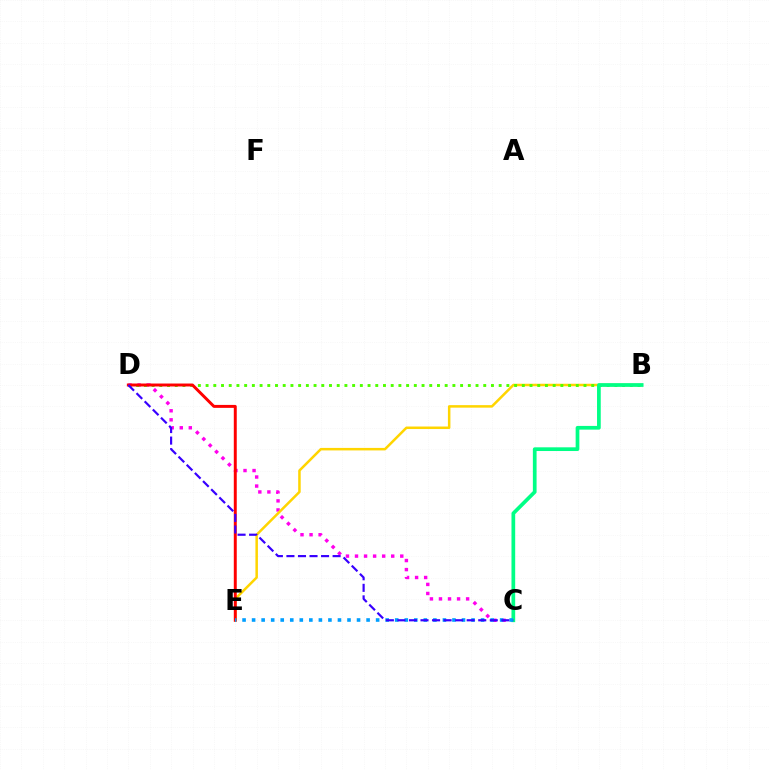{('C', 'D'): [{'color': '#ff00ed', 'line_style': 'dotted', 'thickness': 2.46}, {'color': '#3700ff', 'line_style': 'dashed', 'thickness': 1.57}], ('B', 'E'): [{'color': '#ffd500', 'line_style': 'solid', 'thickness': 1.81}], ('B', 'D'): [{'color': '#4fff00', 'line_style': 'dotted', 'thickness': 2.1}], ('D', 'E'): [{'color': '#ff0000', 'line_style': 'solid', 'thickness': 2.12}], ('B', 'C'): [{'color': '#00ff86', 'line_style': 'solid', 'thickness': 2.67}], ('C', 'E'): [{'color': '#009eff', 'line_style': 'dotted', 'thickness': 2.59}]}